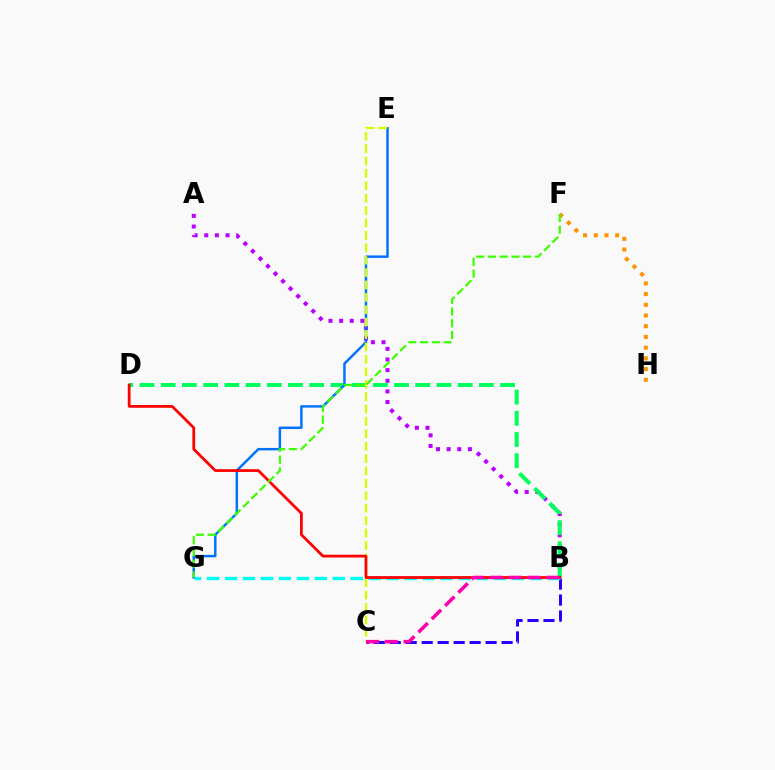{('A', 'B'): [{'color': '#b900ff', 'line_style': 'dotted', 'thickness': 2.89}], ('B', 'D'): [{'color': '#00ff5c', 'line_style': 'dashed', 'thickness': 2.88}, {'color': '#ff0000', 'line_style': 'solid', 'thickness': 2.0}], ('B', 'C'): [{'color': '#2500ff', 'line_style': 'dashed', 'thickness': 2.17}, {'color': '#ff00ac', 'line_style': 'dashed', 'thickness': 2.55}], ('E', 'G'): [{'color': '#0074ff', 'line_style': 'solid', 'thickness': 1.78}], ('C', 'E'): [{'color': '#d1ff00', 'line_style': 'dashed', 'thickness': 1.68}], ('B', 'G'): [{'color': '#00fff6', 'line_style': 'dashed', 'thickness': 2.44}], ('F', 'H'): [{'color': '#ff9400', 'line_style': 'dotted', 'thickness': 2.91}], ('F', 'G'): [{'color': '#3dff00', 'line_style': 'dashed', 'thickness': 1.59}]}